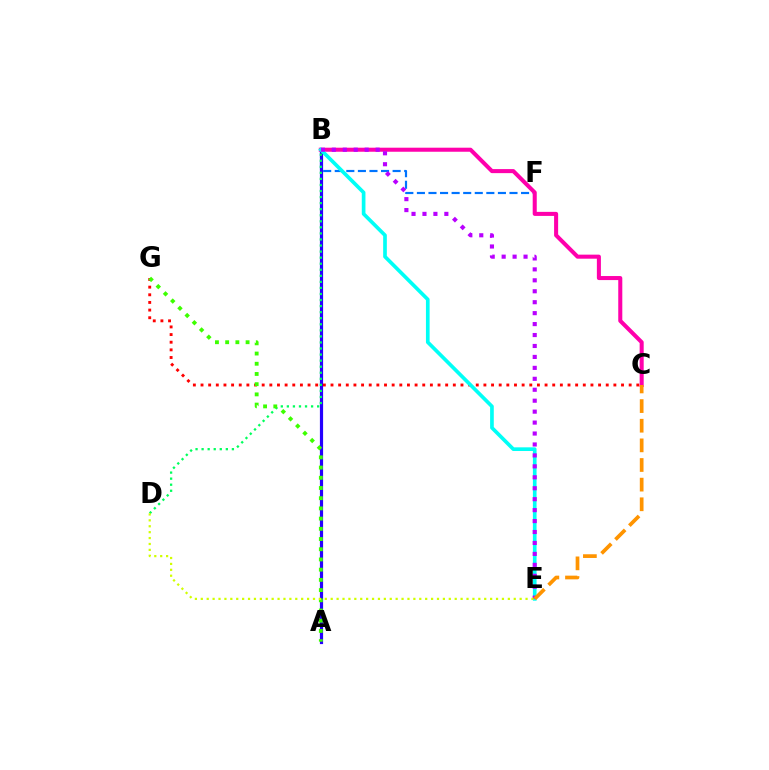{('B', 'F'): [{'color': '#0074ff', 'line_style': 'dashed', 'thickness': 1.57}], ('A', 'B'): [{'color': '#2500ff', 'line_style': 'solid', 'thickness': 2.3}], ('C', 'G'): [{'color': '#ff0000', 'line_style': 'dotted', 'thickness': 2.08}], ('B', 'D'): [{'color': '#00ff5c', 'line_style': 'dotted', 'thickness': 1.65}], ('B', 'C'): [{'color': '#ff00ac', 'line_style': 'solid', 'thickness': 2.91}], ('B', 'E'): [{'color': '#00fff6', 'line_style': 'solid', 'thickness': 2.64}, {'color': '#b900ff', 'line_style': 'dotted', 'thickness': 2.97}], ('A', 'G'): [{'color': '#3dff00', 'line_style': 'dotted', 'thickness': 2.77}], ('D', 'E'): [{'color': '#d1ff00', 'line_style': 'dotted', 'thickness': 1.6}], ('C', 'E'): [{'color': '#ff9400', 'line_style': 'dashed', 'thickness': 2.67}]}